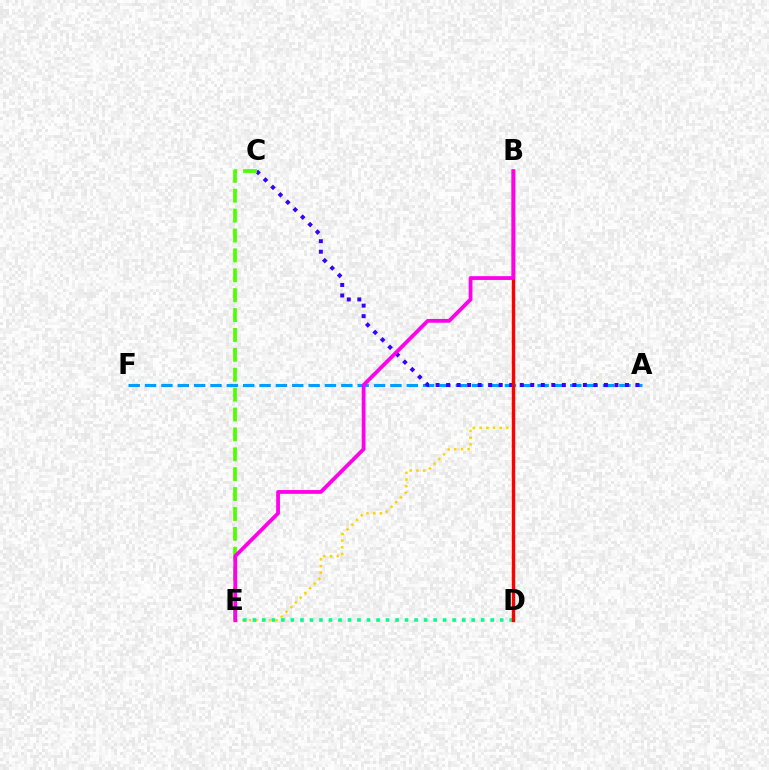{('A', 'F'): [{'color': '#009eff', 'line_style': 'dashed', 'thickness': 2.22}], ('B', 'E'): [{'color': '#ffd500', 'line_style': 'dotted', 'thickness': 1.81}, {'color': '#ff00ed', 'line_style': 'solid', 'thickness': 2.73}], ('D', 'E'): [{'color': '#00ff86', 'line_style': 'dotted', 'thickness': 2.58}], ('A', 'C'): [{'color': '#3700ff', 'line_style': 'dotted', 'thickness': 2.86}], ('C', 'E'): [{'color': '#4fff00', 'line_style': 'dashed', 'thickness': 2.7}], ('B', 'D'): [{'color': '#ff0000', 'line_style': 'solid', 'thickness': 2.46}]}